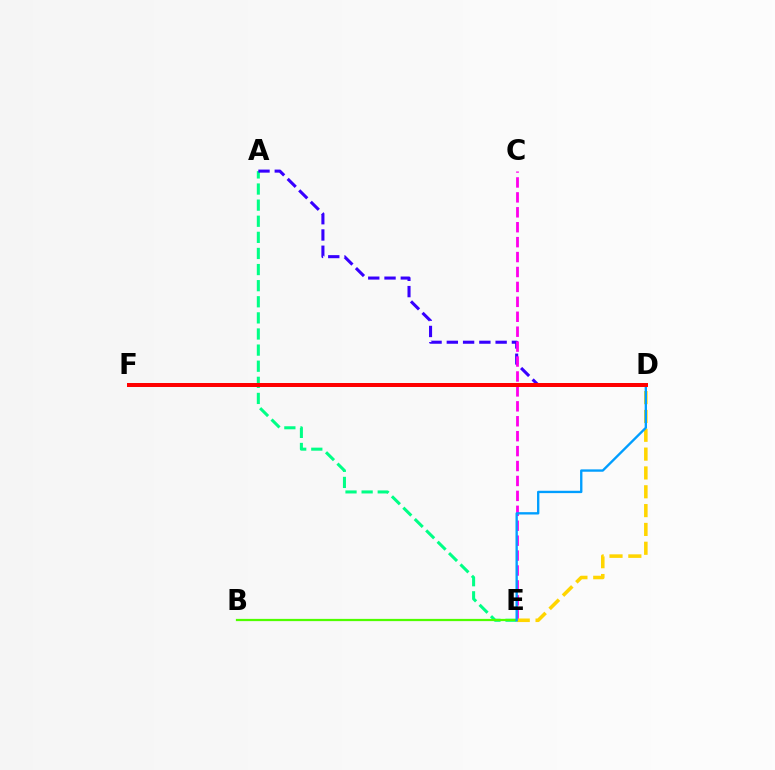{('A', 'E'): [{'color': '#00ff86', 'line_style': 'dashed', 'thickness': 2.19}], ('B', 'E'): [{'color': '#4fff00', 'line_style': 'solid', 'thickness': 1.62}], ('A', 'D'): [{'color': '#3700ff', 'line_style': 'dashed', 'thickness': 2.21}], ('C', 'E'): [{'color': '#ff00ed', 'line_style': 'dashed', 'thickness': 2.03}], ('D', 'E'): [{'color': '#ffd500', 'line_style': 'dashed', 'thickness': 2.56}, {'color': '#009eff', 'line_style': 'solid', 'thickness': 1.69}], ('D', 'F'): [{'color': '#ff0000', 'line_style': 'solid', 'thickness': 2.87}]}